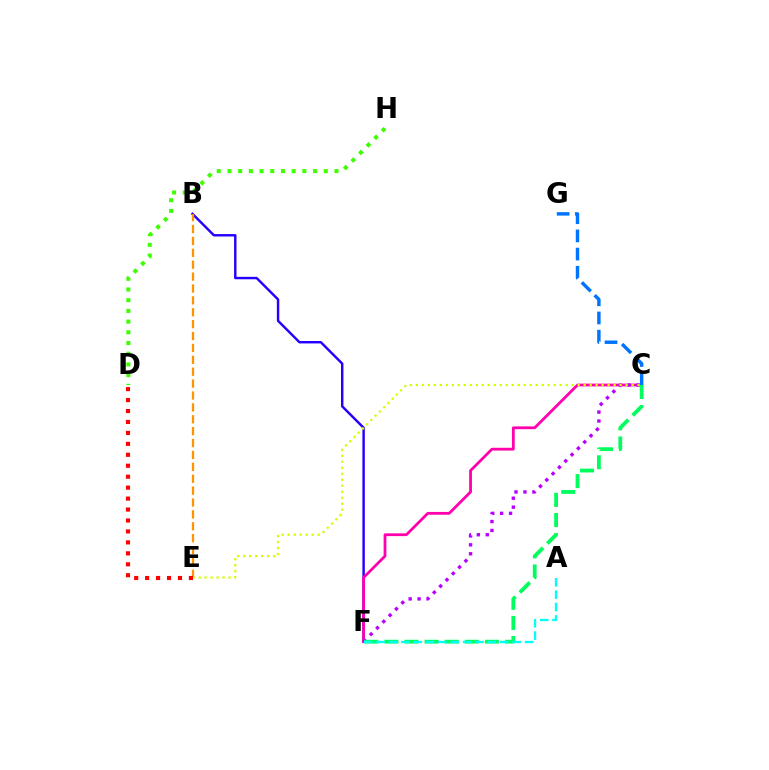{('B', 'F'): [{'color': '#2500ff', 'line_style': 'solid', 'thickness': 1.75}], ('C', 'F'): [{'color': '#ff00ac', 'line_style': 'solid', 'thickness': 2.0}, {'color': '#b900ff', 'line_style': 'dotted', 'thickness': 2.43}, {'color': '#00ff5c', 'line_style': 'dashed', 'thickness': 2.73}], ('C', 'G'): [{'color': '#0074ff', 'line_style': 'dashed', 'thickness': 2.47}], ('D', 'H'): [{'color': '#3dff00', 'line_style': 'dotted', 'thickness': 2.91}], ('B', 'E'): [{'color': '#ff9400', 'line_style': 'dashed', 'thickness': 1.62}], ('A', 'F'): [{'color': '#00fff6', 'line_style': 'dashed', 'thickness': 1.68}], ('C', 'E'): [{'color': '#d1ff00', 'line_style': 'dotted', 'thickness': 1.63}], ('D', 'E'): [{'color': '#ff0000', 'line_style': 'dotted', 'thickness': 2.97}]}